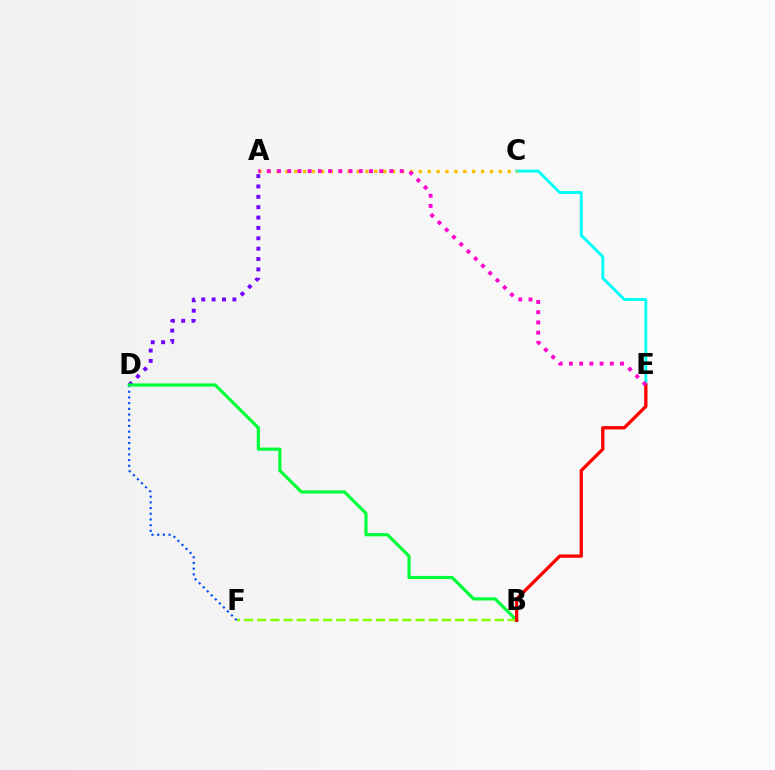{('D', 'F'): [{'color': '#004bff', 'line_style': 'dotted', 'thickness': 1.55}], ('A', 'D'): [{'color': '#7200ff', 'line_style': 'dotted', 'thickness': 2.82}], ('B', 'D'): [{'color': '#00ff39', 'line_style': 'solid', 'thickness': 2.28}], ('C', 'E'): [{'color': '#00fff6', 'line_style': 'solid', 'thickness': 2.07}], ('A', 'C'): [{'color': '#ffbd00', 'line_style': 'dotted', 'thickness': 2.42}], ('B', 'F'): [{'color': '#84ff00', 'line_style': 'dashed', 'thickness': 1.79}], ('B', 'E'): [{'color': '#ff0000', 'line_style': 'solid', 'thickness': 2.37}], ('A', 'E'): [{'color': '#ff00cf', 'line_style': 'dotted', 'thickness': 2.78}]}